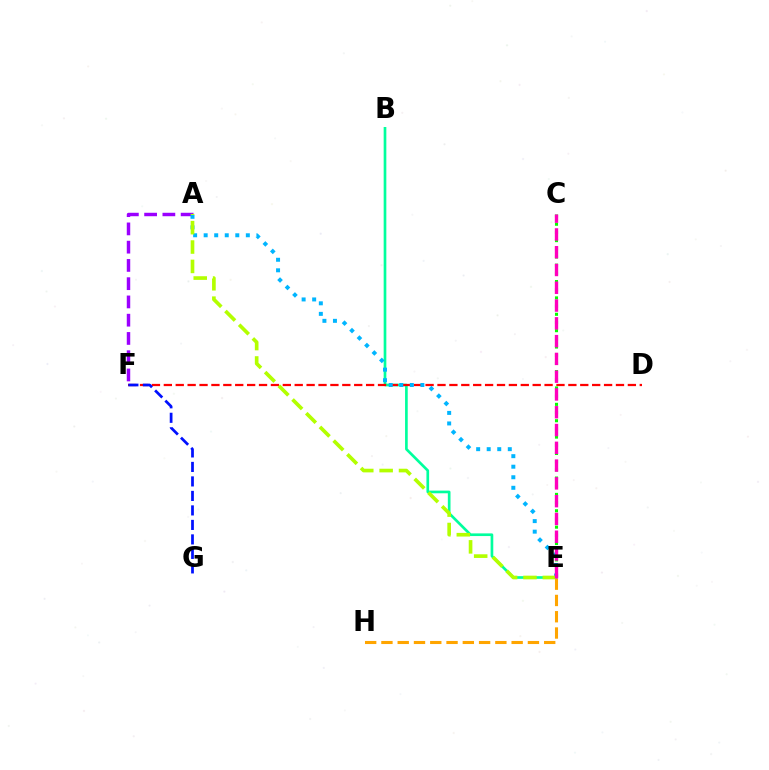{('B', 'E'): [{'color': '#00ff9d', 'line_style': 'solid', 'thickness': 1.92}], ('D', 'F'): [{'color': '#ff0000', 'line_style': 'dashed', 'thickness': 1.62}], ('A', 'F'): [{'color': '#9b00ff', 'line_style': 'dashed', 'thickness': 2.48}], ('C', 'E'): [{'color': '#08ff00', 'line_style': 'dotted', 'thickness': 2.22}, {'color': '#ff00bd', 'line_style': 'dashed', 'thickness': 2.42}], ('A', 'E'): [{'color': '#00b5ff', 'line_style': 'dotted', 'thickness': 2.86}, {'color': '#b3ff00', 'line_style': 'dashed', 'thickness': 2.63}], ('F', 'G'): [{'color': '#0010ff', 'line_style': 'dashed', 'thickness': 1.97}], ('E', 'H'): [{'color': '#ffa500', 'line_style': 'dashed', 'thickness': 2.21}]}